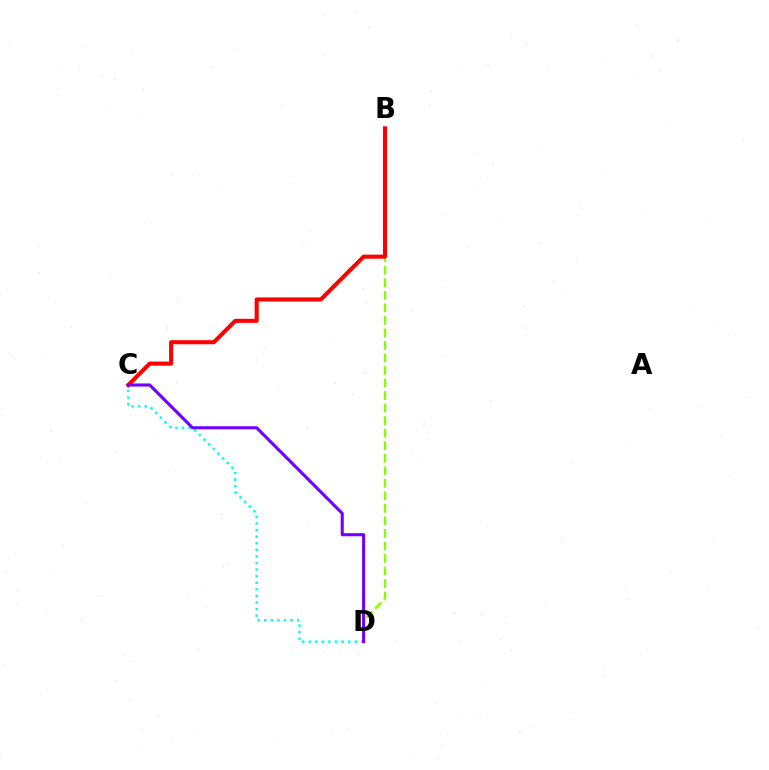{('B', 'D'): [{'color': '#84ff00', 'line_style': 'dashed', 'thickness': 1.7}], ('B', 'C'): [{'color': '#ff0000', 'line_style': 'solid', 'thickness': 2.93}], ('C', 'D'): [{'color': '#00fff6', 'line_style': 'dotted', 'thickness': 1.79}, {'color': '#7200ff', 'line_style': 'solid', 'thickness': 2.22}]}